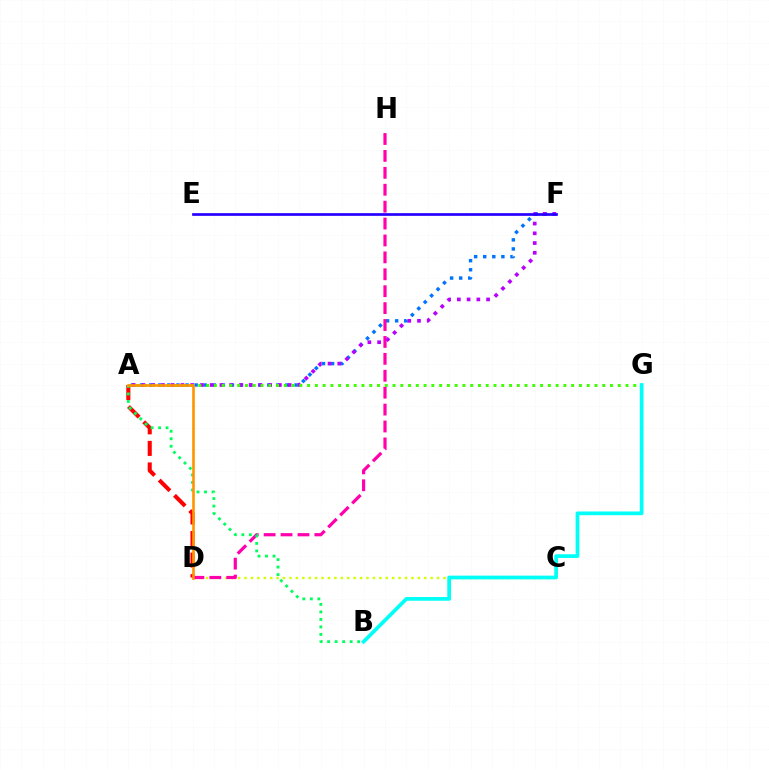{('C', 'D'): [{'color': '#d1ff00', 'line_style': 'dotted', 'thickness': 1.74}], ('A', 'F'): [{'color': '#0074ff', 'line_style': 'dotted', 'thickness': 2.47}, {'color': '#b900ff', 'line_style': 'dotted', 'thickness': 2.65}], ('A', 'D'): [{'color': '#ff0000', 'line_style': 'dashed', 'thickness': 2.93}, {'color': '#ff9400', 'line_style': 'solid', 'thickness': 1.89}], ('D', 'H'): [{'color': '#ff00ac', 'line_style': 'dashed', 'thickness': 2.3}], ('E', 'F'): [{'color': '#2500ff', 'line_style': 'solid', 'thickness': 1.94}], ('A', 'B'): [{'color': '#00ff5c', 'line_style': 'dotted', 'thickness': 2.04}], ('A', 'G'): [{'color': '#3dff00', 'line_style': 'dotted', 'thickness': 2.11}], ('B', 'G'): [{'color': '#00fff6', 'line_style': 'solid', 'thickness': 2.68}]}